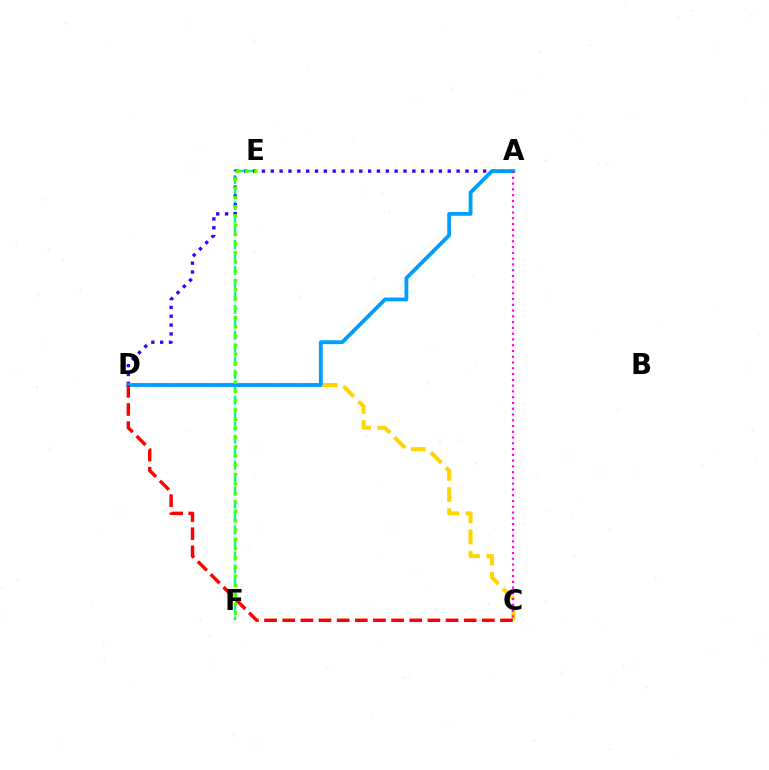{('E', 'F'): [{'color': '#00ff86', 'line_style': 'dashed', 'thickness': 1.76}, {'color': '#4fff00', 'line_style': 'dotted', 'thickness': 2.51}], ('C', 'D'): [{'color': '#ffd500', 'line_style': 'dashed', 'thickness': 2.89}, {'color': '#ff0000', 'line_style': 'dashed', 'thickness': 2.47}], ('A', 'D'): [{'color': '#3700ff', 'line_style': 'dotted', 'thickness': 2.4}, {'color': '#009eff', 'line_style': 'solid', 'thickness': 2.75}], ('A', 'C'): [{'color': '#ff00ed', 'line_style': 'dotted', 'thickness': 1.57}]}